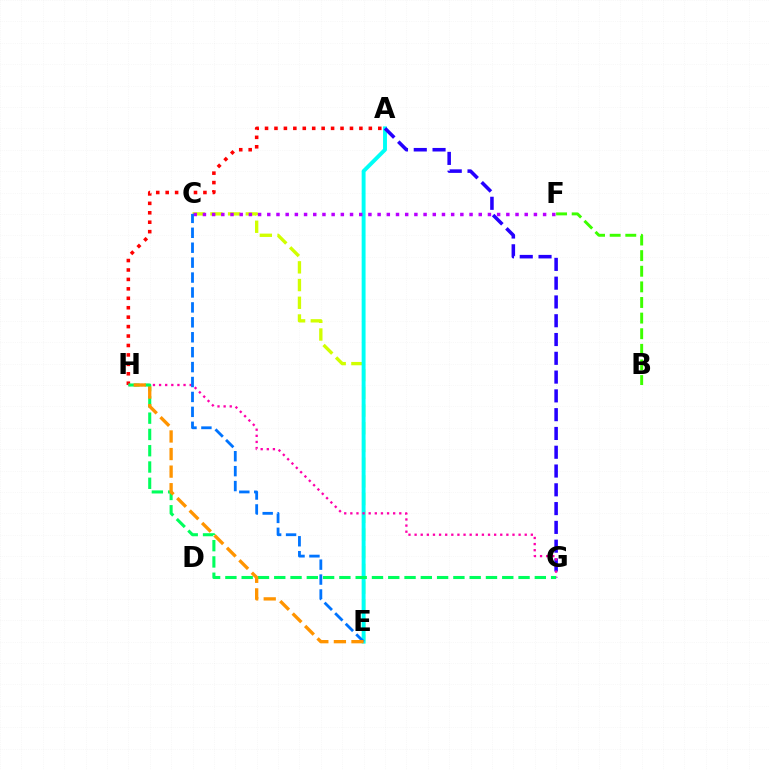{('B', 'F'): [{'color': '#3dff00', 'line_style': 'dashed', 'thickness': 2.12}], ('C', 'E'): [{'color': '#d1ff00', 'line_style': 'dashed', 'thickness': 2.41}, {'color': '#0074ff', 'line_style': 'dashed', 'thickness': 2.03}], ('A', 'E'): [{'color': '#00fff6', 'line_style': 'solid', 'thickness': 2.81}], ('C', 'F'): [{'color': '#b900ff', 'line_style': 'dotted', 'thickness': 2.5}], ('A', 'H'): [{'color': '#ff0000', 'line_style': 'dotted', 'thickness': 2.56}], ('A', 'G'): [{'color': '#2500ff', 'line_style': 'dashed', 'thickness': 2.55}], ('G', 'H'): [{'color': '#ff00ac', 'line_style': 'dotted', 'thickness': 1.66}, {'color': '#00ff5c', 'line_style': 'dashed', 'thickness': 2.21}], ('E', 'H'): [{'color': '#ff9400', 'line_style': 'dashed', 'thickness': 2.39}]}